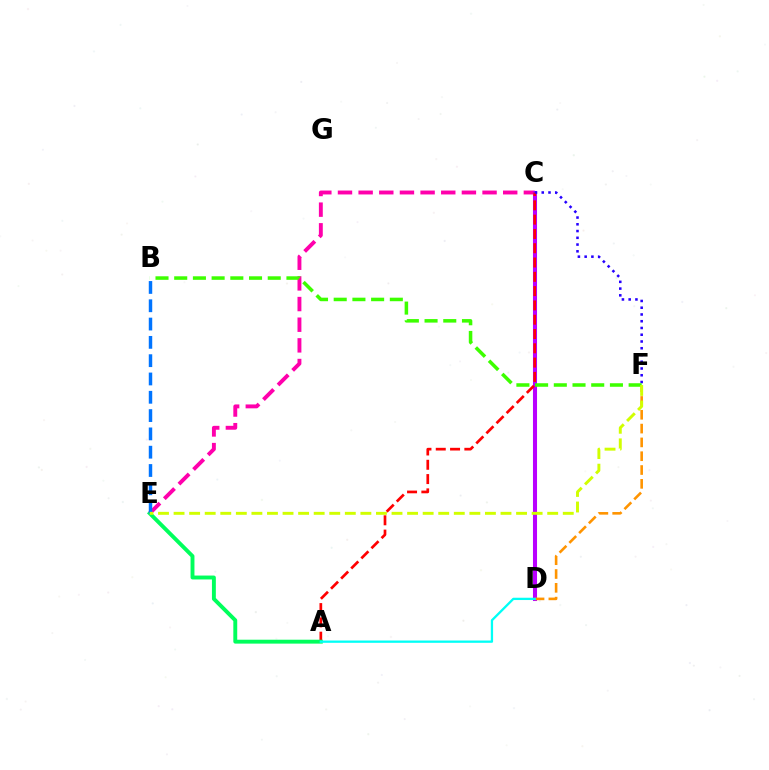{('C', 'E'): [{'color': '#ff00ac', 'line_style': 'dashed', 'thickness': 2.81}], ('C', 'D'): [{'color': '#b900ff', 'line_style': 'solid', 'thickness': 2.93}], ('D', 'F'): [{'color': '#ff9400', 'line_style': 'dashed', 'thickness': 1.88}], ('A', 'C'): [{'color': '#ff0000', 'line_style': 'dashed', 'thickness': 1.94}], ('A', 'E'): [{'color': '#00ff5c', 'line_style': 'solid', 'thickness': 2.81}], ('B', 'E'): [{'color': '#0074ff', 'line_style': 'dashed', 'thickness': 2.49}], ('A', 'D'): [{'color': '#00fff6', 'line_style': 'solid', 'thickness': 1.65}], ('C', 'F'): [{'color': '#2500ff', 'line_style': 'dotted', 'thickness': 1.83}], ('B', 'F'): [{'color': '#3dff00', 'line_style': 'dashed', 'thickness': 2.54}], ('E', 'F'): [{'color': '#d1ff00', 'line_style': 'dashed', 'thickness': 2.11}]}